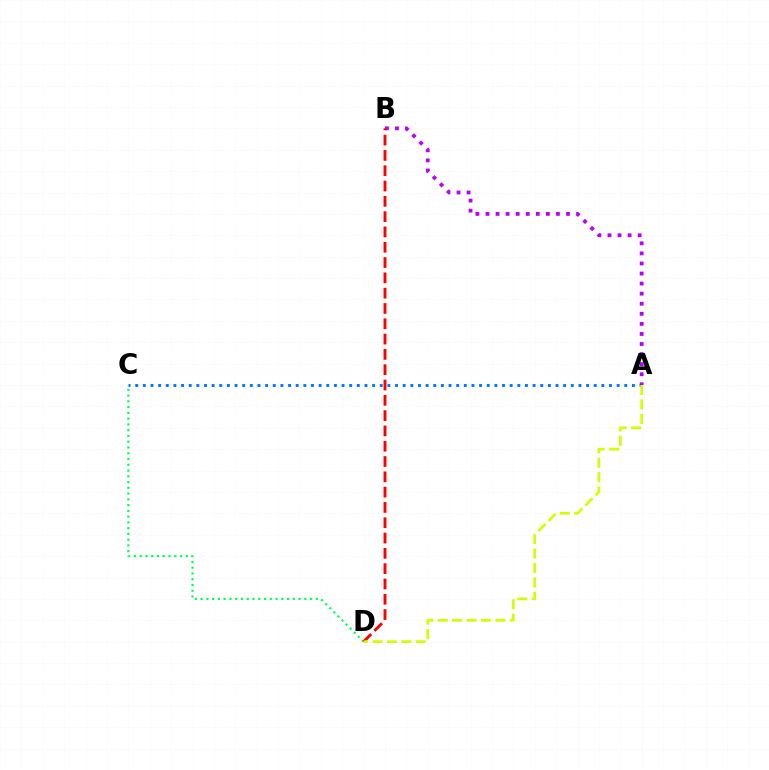{('A', 'C'): [{'color': '#0074ff', 'line_style': 'dotted', 'thickness': 2.08}], ('C', 'D'): [{'color': '#00ff5c', 'line_style': 'dotted', 'thickness': 1.57}], ('A', 'B'): [{'color': '#b900ff', 'line_style': 'dotted', 'thickness': 2.74}], ('B', 'D'): [{'color': '#ff0000', 'line_style': 'dashed', 'thickness': 2.08}], ('A', 'D'): [{'color': '#d1ff00', 'line_style': 'dashed', 'thickness': 1.96}]}